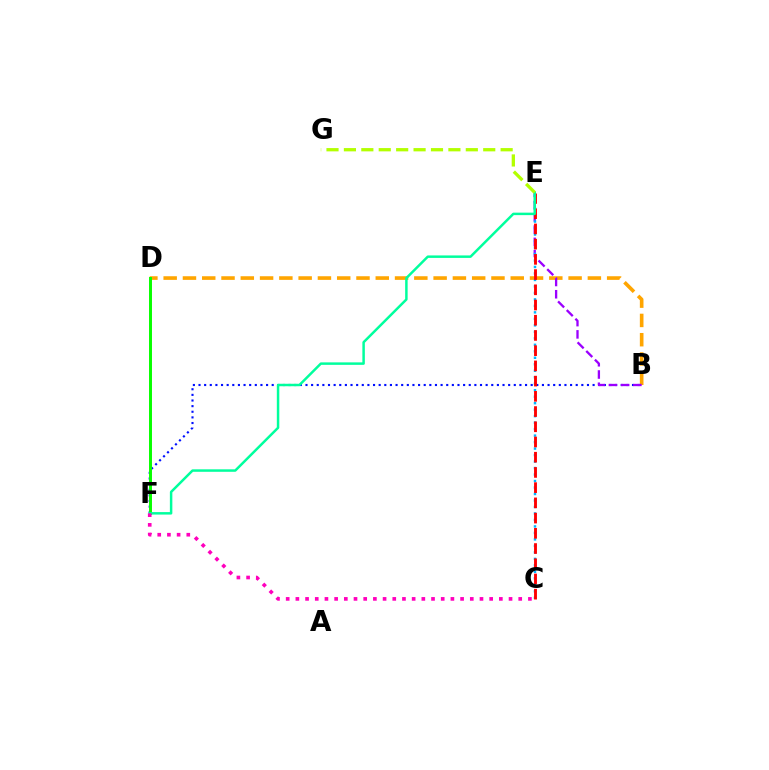{('B', 'D'): [{'color': '#ffa500', 'line_style': 'dashed', 'thickness': 2.62}], ('B', 'F'): [{'color': '#0010ff', 'line_style': 'dotted', 'thickness': 1.53}], ('B', 'E'): [{'color': '#9b00ff', 'line_style': 'dashed', 'thickness': 1.66}], ('D', 'F'): [{'color': '#08ff00', 'line_style': 'solid', 'thickness': 2.13}], ('C', 'E'): [{'color': '#00b5ff', 'line_style': 'dotted', 'thickness': 1.76}, {'color': '#ff0000', 'line_style': 'dashed', 'thickness': 2.07}], ('E', 'F'): [{'color': '#00ff9d', 'line_style': 'solid', 'thickness': 1.79}], ('C', 'F'): [{'color': '#ff00bd', 'line_style': 'dotted', 'thickness': 2.63}], ('E', 'G'): [{'color': '#b3ff00', 'line_style': 'dashed', 'thickness': 2.37}]}